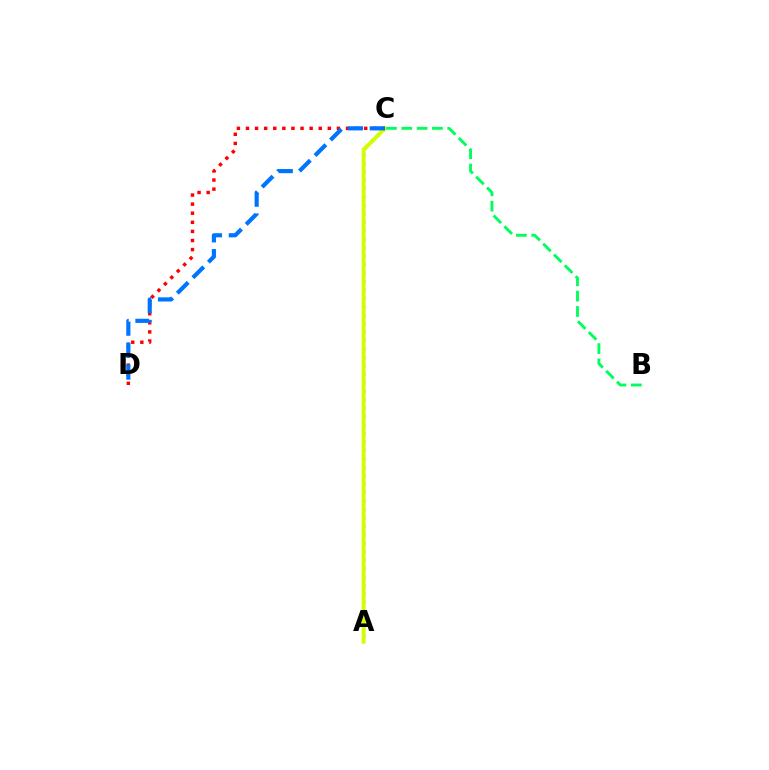{('A', 'C'): [{'color': '#b900ff', 'line_style': 'dotted', 'thickness': 2.3}, {'color': '#d1ff00', 'line_style': 'solid', 'thickness': 2.83}], ('C', 'D'): [{'color': '#ff0000', 'line_style': 'dotted', 'thickness': 2.47}, {'color': '#0074ff', 'line_style': 'dashed', 'thickness': 2.99}], ('B', 'C'): [{'color': '#00ff5c', 'line_style': 'dashed', 'thickness': 2.08}]}